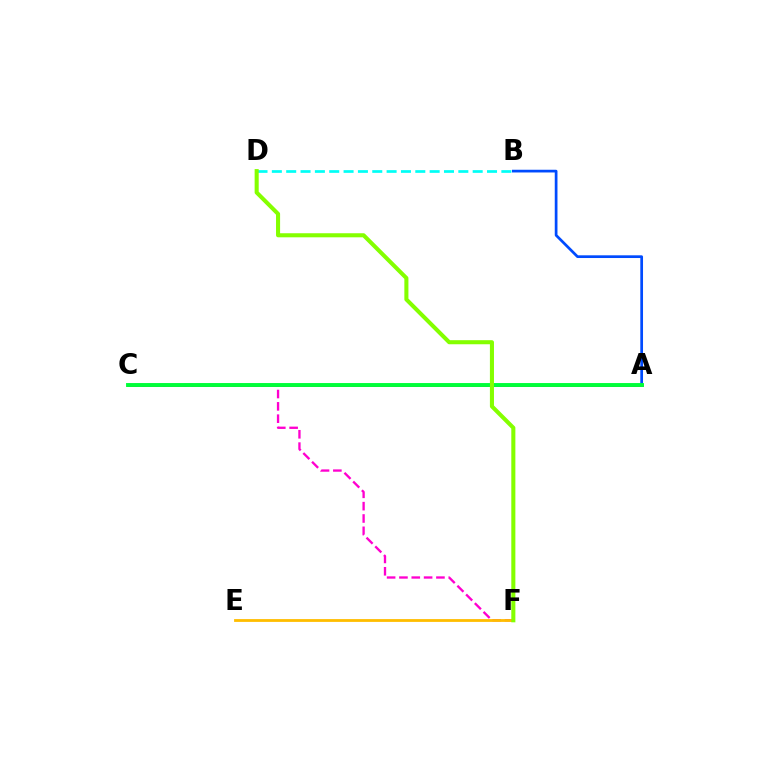{('A', 'B'): [{'color': '#004bff', 'line_style': 'solid', 'thickness': 1.96}], ('B', 'D'): [{'color': '#00fff6', 'line_style': 'dashed', 'thickness': 1.95}], ('A', 'C'): [{'color': '#ff0000', 'line_style': 'solid', 'thickness': 1.86}, {'color': '#7200ff', 'line_style': 'dotted', 'thickness': 1.91}, {'color': '#00ff39', 'line_style': 'solid', 'thickness': 2.81}], ('C', 'F'): [{'color': '#ff00cf', 'line_style': 'dashed', 'thickness': 1.68}], ('E', 'F'): [{'color': '#ffbd00', 'line_style': 'solid', 'thickness': 2.02}], ('D', 'F'): [{'color': '#84ff00', 'line_style': 'solid', 'thickness': 2.93}]}